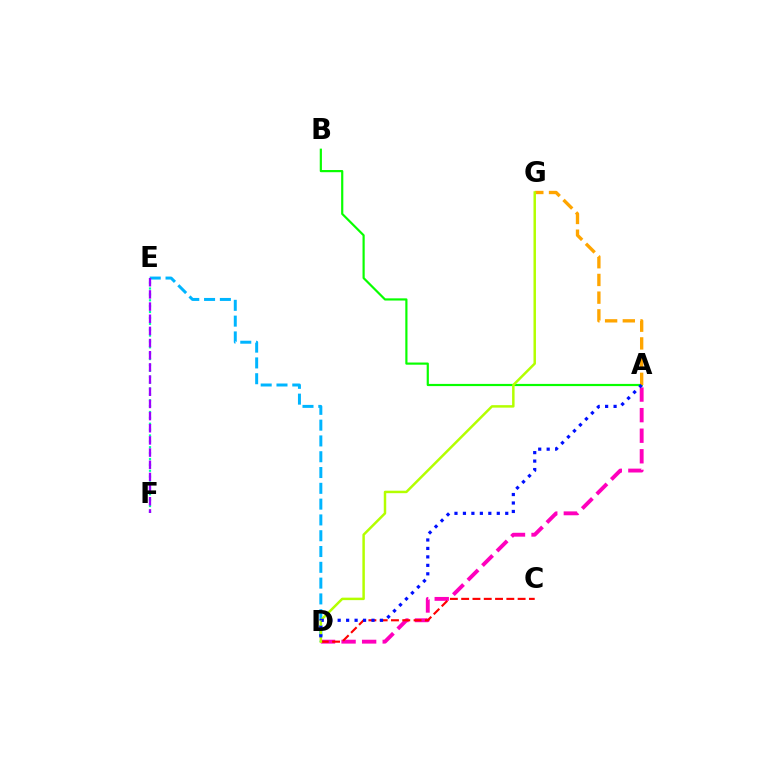{('A', 'D'): [{'color': '#ff00bd', 'line_style': 'dashed', 'thickness': 2.79}, {'color': '#0010ff', 'line_style': 'dotted', 'thickness': 2.3}], ('A', 'B'): [{'color': '#08ff00', 'line_style': 'solid', 'thickness': 1.57}], ('D', 'E'): [{'color': '#00b5ff', 'line_style': 'dashed', 'thickness': 2.15}], ('A', 'G'): [{'color': '#ffa500', 'line_style': 'dashed', 'thickness': 2.41}], ('E', 'F'): [{'color': '#00ff9d', 'line_style': 'dotted', 'thickness': 1.6}, {'color': '#9b00ff', 'line_style': 'dashed', 'thickness': 1.65}], ('C', 'D'): [{'color': '#ff0000', 'line_style': 'dashed', 'thickness': 1.53}], ('D', 'G'): [{'color': '#b3ff00', 'line_style': 'solid', 'thickness': 1.79}]}